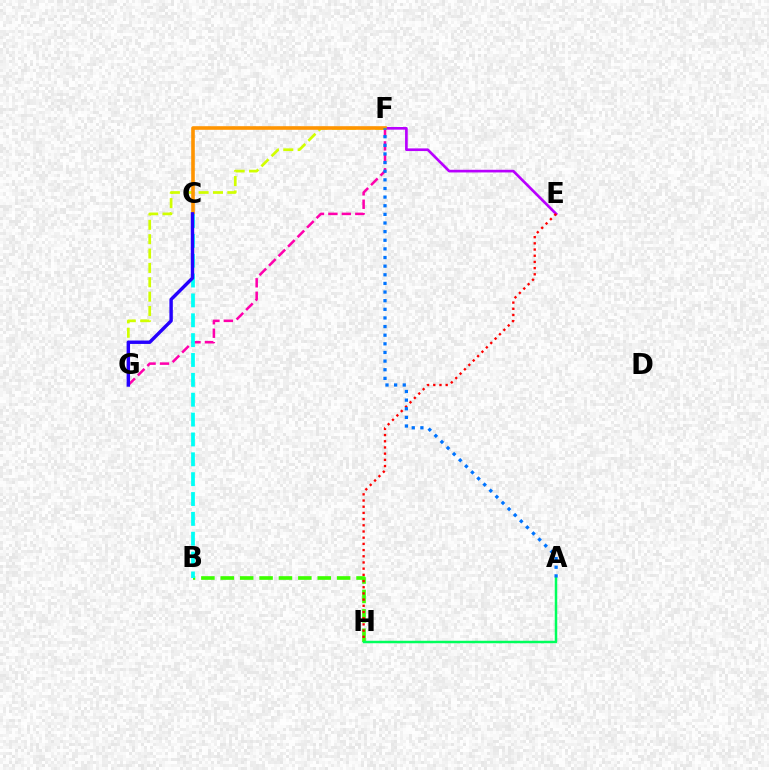{('F', 'G'): [{'color': '#ff00ac', 'line_style': 'dashed', 'thickness': 1.83}, {'color': '#d1ff00', 'line_style': 'dashed', 'thickness': 1.95}], ('B', 'H'): [{'color': '#3dff00', 'line_style': 'dashed', 'thickness': 2.63}], ('E', 'F'): [{'color': '#b900ff', 'line_style': 'solid', 'thickness': 1.92}], ('E', 'H'): [{'color': '#ff0000', 'line_style': 'dotted', 'thickness': 1.68}], ('A', 'H'): [{'color': '#00ff5c', 'line_style': 'solid', 'thickness': 1.8}], ('C', 'F'): [{'color': '#ff9400', 'line_style': 'solid', 'thickness': 2.6}], ('B', 'C'): [{'color': '#00fff6', 'line_style': 'dashed', 'thickness': 2.7}], ('C', 'G'): [{'color': '#2500ff', 'line_style': 'solid', 'thickness': 2.46}], ('A', 'F'): [{'color': '#0074ff', 'line_style': 'dotted', 'thickness': 2.34}]}